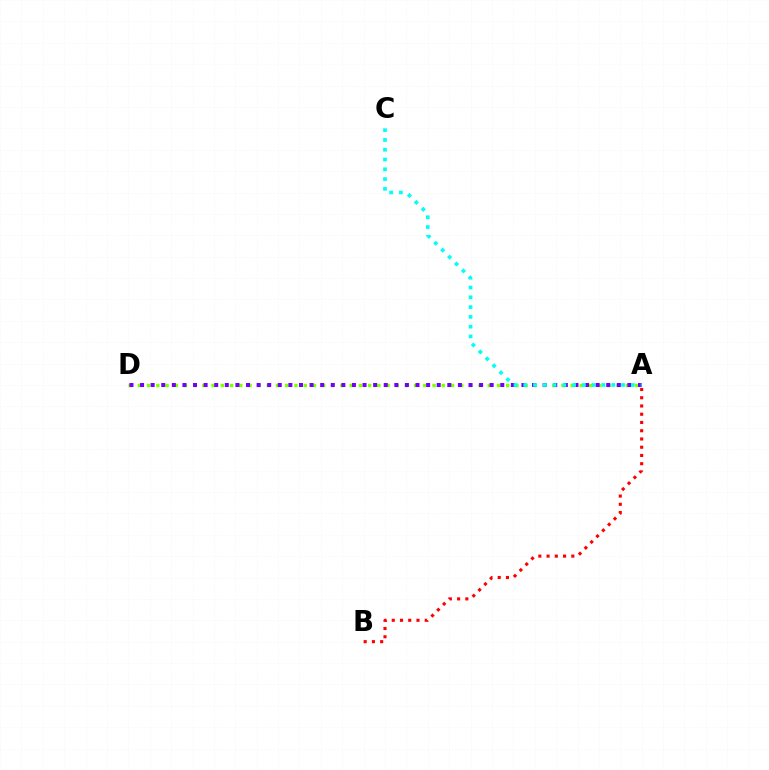{('A', 'D'): [{'color': '#84ff00', 'line_style': 'dotted', 'thickness': 2.5}, {'color': '#7200ff', 'line_style': 'dotted', 'thickness': 2.88}], ('A', 'B'): [{'color': '#ff0000', 'line_style': 'dotted', 'thickness': 2.24}], ('A', 'C'): [{'color': '#00fff6', 'line_style': 'dotted', 'thickness': 2.66}]}